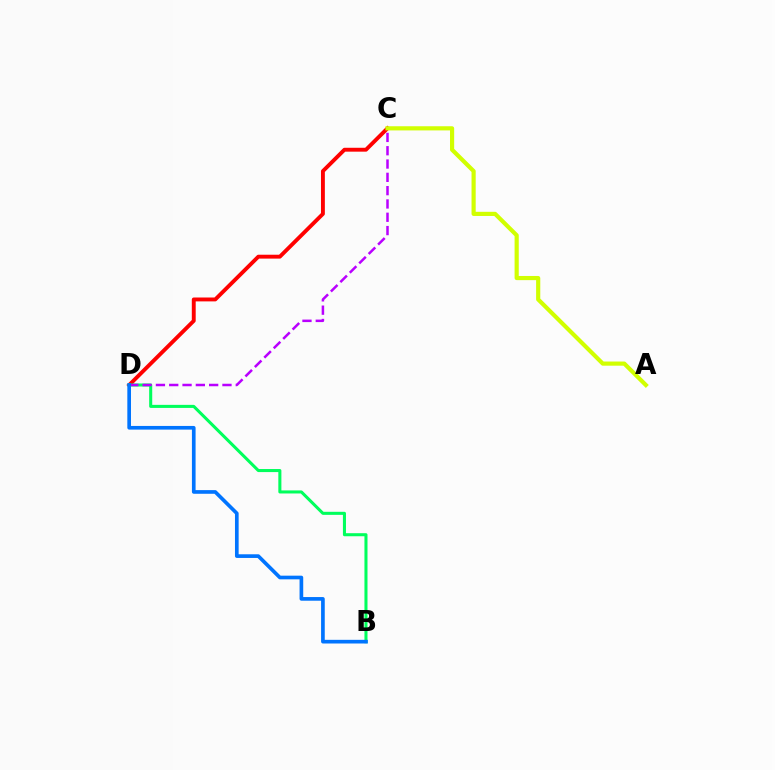{('C', 'D'): [{'color': '#ff0000', 'line_style': 'solid', 'thickness': 2.8}, {'color': '#b900ff', 'line_style': 'dashed', 'thickness': 1.81}], ('B', 'D'): [{'color': '#00ff5c', 'line_style': 'solid', 'thickness': 2.2}, {'color': '#0074ff', 'line_style': 'solid', 'thickness': 2.64}], ('A', 'C'): [{'color': '#d1ff00', 'line_style': 'solid', 'thickness': 3.0}]}